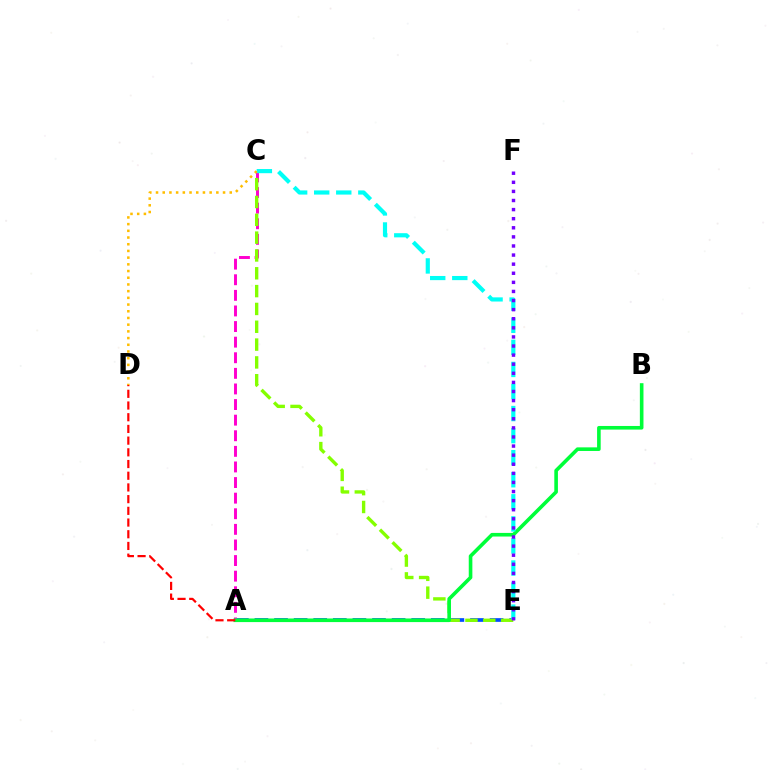{('A', 'E'): [{'color': '#004bff', 'line_style': 'dashed', 'thickness': 2.66}], ('A', 'C'): [{'color': '#ff00cf', 'line_style': 'dashed', 'thickness': 2.12}], ('C', 'E'): [{'color': '#84ff00', 'line_style': 'dashed', 'thickness': 2.42}, {'color': '#00fff6', 'line_style': 'dashed', 'thickness': 3.0}], ('A', 'B'): [{'color': '#00ff39', 'line_style': 'solid', 'thickness': 2.6}], ('A', 'D'): [{'color': '#ff0000', 'line_style': 'dashed', 'thickness': 1.59}], ('C', 'D'): [{'color': '#ffbd00', 'line_style': 'dotted', 'thickness': 1.82}], ('E', 'F'): [{'color': '#7200ff', 'line_style': 'dotted', 'thickness': 2.47}]}